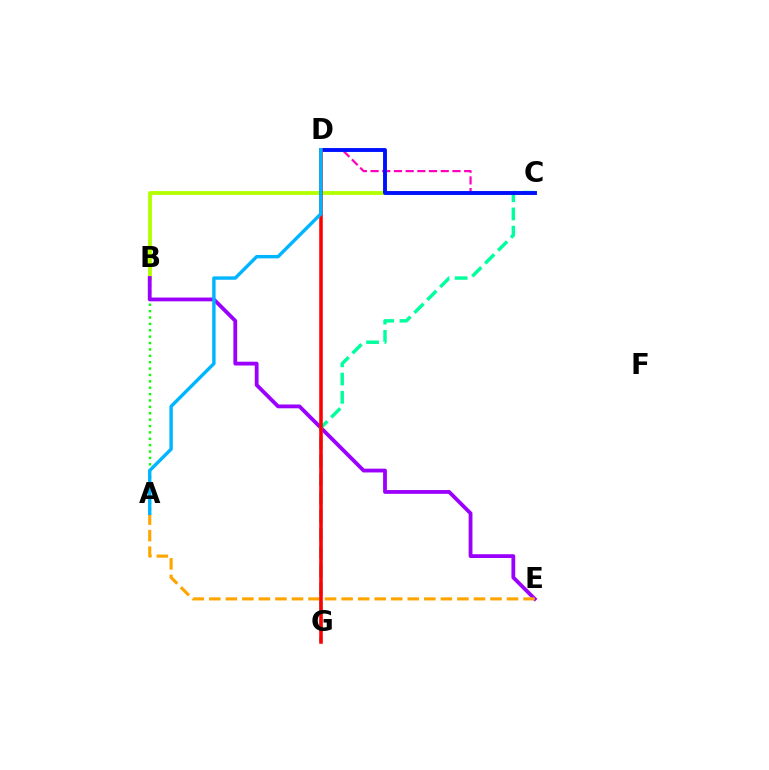{('A', 'B'): [{'color': '#08ff00', 'line_style': 'dotted', 'thickness': 1.73}], ('B', 'C'): [{'color': '#b3ff00', 'line_style': 'solid', 'thickness': 2.76}], ('C', 'D'): [{'color': '#ff00bd', 'line_style': 'dashed', 'thickness': 1.59}, {'color': '#0010ff', 'line_style': 'solid', 'thickness': 2.8}], ('B', 'E'): [{'color': '#9b00ff', 'line_style': 'solid', 'thickness': 2.74}], ('A', 'E'): [{'color': '#ffa500', 'line_style': 'dashed', 'thickness': 2.25}], ('C', 'G'): [{'color': '#00ff9d', 'line_style': 'dashed', 'thickness': 2.48}], ('D', 'G'): [{'color': '#ff0000', 'line_style': 'solid', 'thickness': 2.57}], ('A', 'D'): [{'color': '#00b5ff', 'line_style': 'solid', 'thickness': 2.44}]}